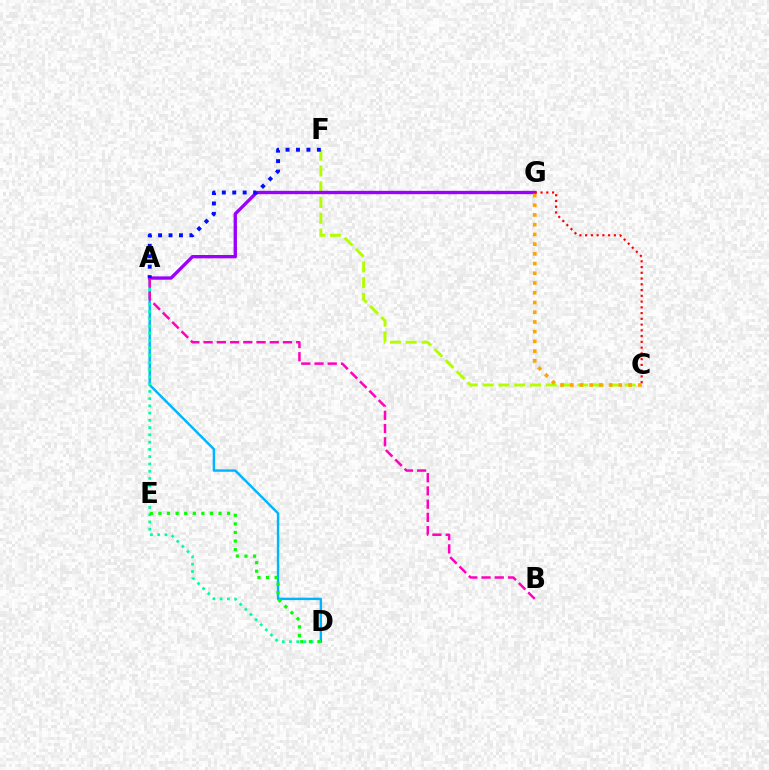{('C', 'F'): [{'color': '#b3ff00', 'line_style': 'dashed', 'thickness': 2.14}], ('A', 'D'): [{'color': '#00b5ff', 'line_style': 'solid', 'thickness': 1.75}, {'color': '#00ff9d', 'line_style': 'dotted', 'thickness': 1.97}], ('A', 'G'): [{'color': '#9b00ff', 'line_style': 'solid', 'thickness': 2.4}], ('C', 'G'): [{'color': '#ffa500', 'line_style': 'dotted', 'thickness': 2.64}, {'color': '#ff0000', 'line_style': 'dotted', 'thickness': 1.56}], ('A', 'B'): [{'color': '#ff00bd', 'line_style': 'dashed', 'thickness': 1.8}], ('D', 'E'): [{'color': '#08ff00', 'line_style': 'dotted', 'thickness': 2.33}], ('A', 'F'): [{'color': '#0010ff', 'line_style': 'dotted', 'thickness': 2.84}]}